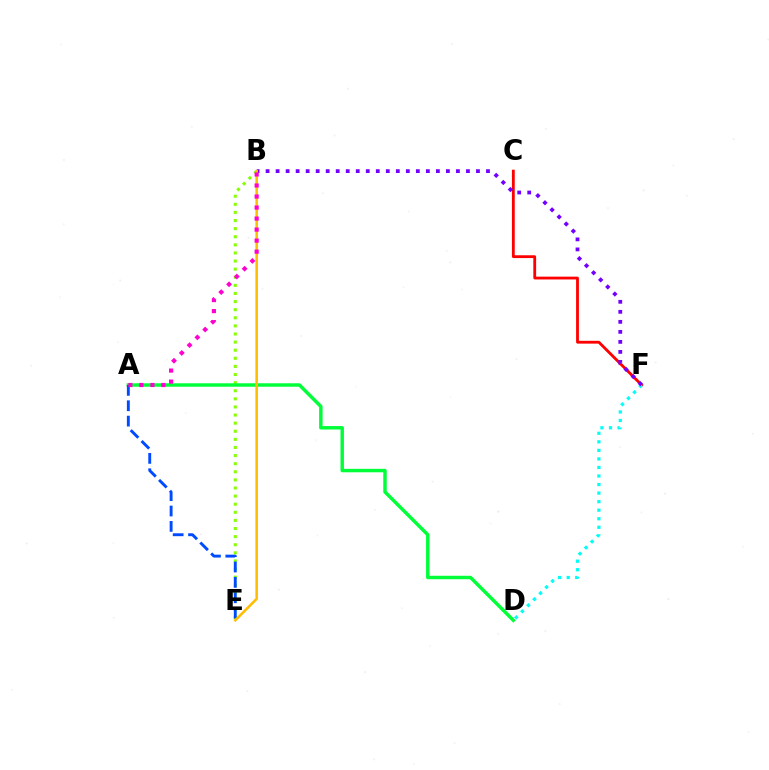{('C', 'F'): [{'color': '#ff0000', 'line_style': 'solid', 'thickness': 2.03}], ('B', 'E'): [{'color': '#84ff00', 'line_style': 'dotted', 'thickness': 2.2}, {'color': '#ffbd00', 'line_style': 'solid', 'thickness': 1.83}], ('D', 'F'): [{'color': '#00fff6', 'line_style': 'dotted', 'thickness': 2.32}], ('A', 'D'): [{'color': '#00ff39', 'line_style': 'solid', 'thickness': 2.48}], ('B', 'F'): [{'color': '#7200ff', 'line_style': 'dotted', 'thickness': 2.72}], ('A', 'E'): [{'color': '#004bff', 'line_style': 'dashed', 'thickness': 2.09}], ('A', 'B'): [{'color': '#ff00cf', 'line_style': 'dotted', 'thickness': 3.0}]}